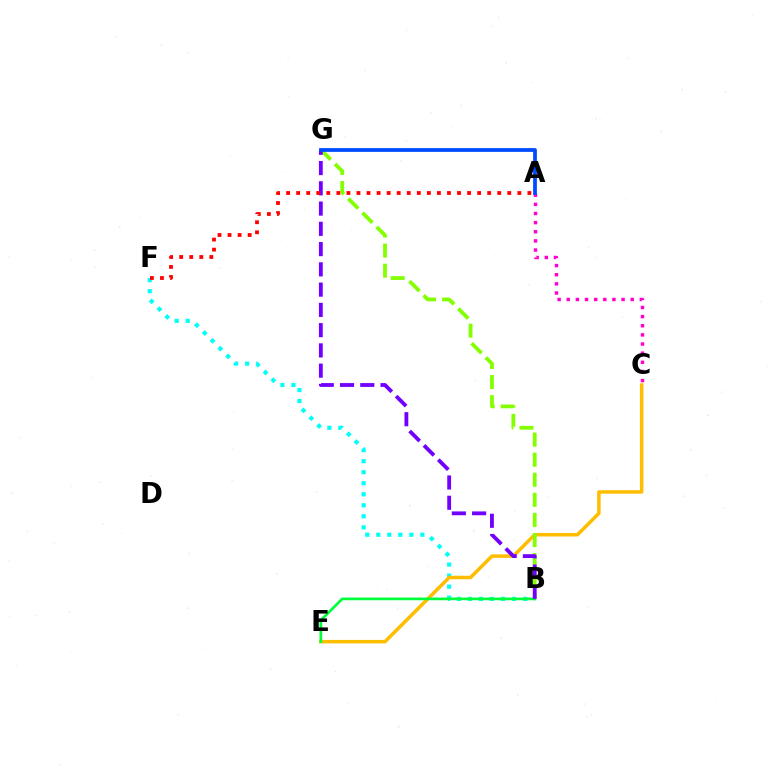{('B', 'F'): [{'color': '#00fff6', 'line_style': 'dotted', 'thickness': 3.0}], ('C', 'E'): [{'color': '#ffbd00', 'line_style': 'solid', 'thickness': 2.52}], ('B', 'G'): [{'color': '#84ff00', 'line_style': 'dashed', 'thickness': 2.73}, {'color': '#7200ff', 'line_style': 'dashed', 'thickness': 2.75}], ('B', 'E'): [{'color': '#00ff39', 'line_style': 'solid', 'thickness': 1.94}], ('A', 'C'): [{'color': '#ff00cf', 'line_style': 'dotted', 'thickness': 2.48}], ('A', 'G'): [{'color': '#004bff', 'line_style': 'solid', 'thickness': 2.71}], ('A', 'F'): [{'color': '#ff0000', 'line_style': 'dotted', 'thickness': 2.73}]}